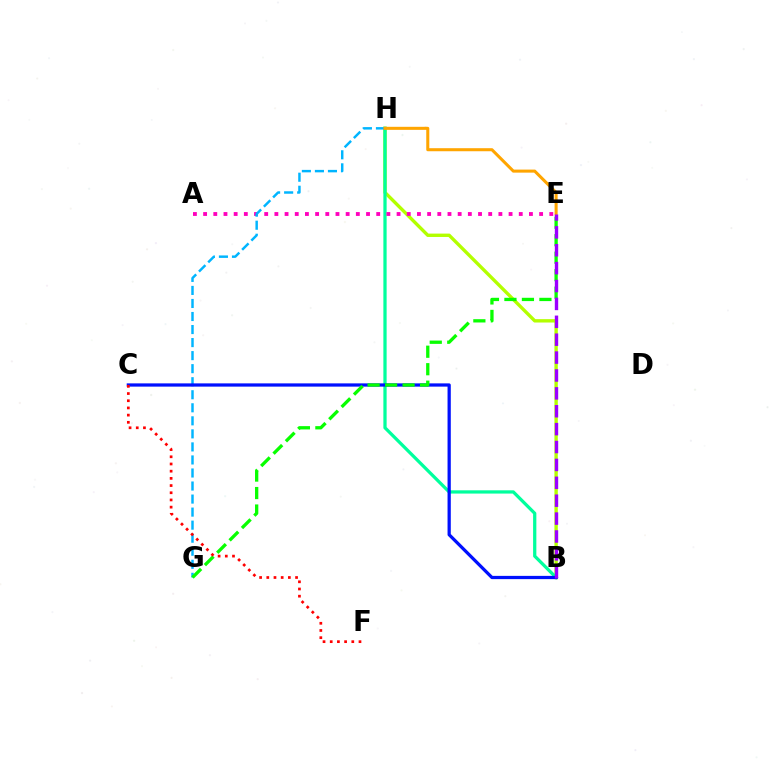{('B', 'H'): [{'color': '#b3ff00', 'line_style': 'solid', 'thickness': 2.43}, {'color': '#00ff9d', 'line_style': 'solid', 'thickness': 2.34}], ('A', 'E'): [{'color': '#ff00bd', 'line_style': 'dotted', 'thickness': 2.77}], ('G', 'H'): [{'color': '#00b5ff', 'line_style': 'dashed', 'thickness': 1.77}], ('E', 'H'): [{'color': '#ffa500', 'line_style': 'solid', 'thickness': 2.19}], ('B', 'C'): [{'color': '#0010ff', 'line_style': 'solid', 'thickness': 2.34}], ('E', 'G'): [{'color': '#08ff00', 'line_style': 'dashed', 'thickness': 2.38}], ('B', 'E'): [{'color': '#9b00ff', 'line_style': 'dashed', 'thickness': 2.43}], ('C', 'F'): [{'color': '#ff0000', 'line_style': 'dotted', 'thickness': 1.95}]}